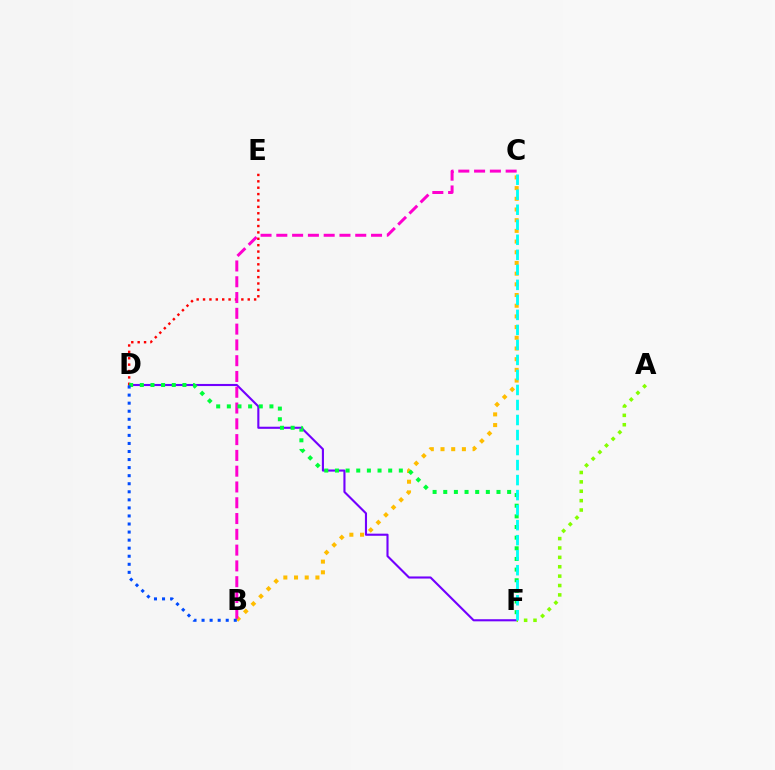{('D', 'F'): [{'color': '#7200ff', 'line_style': 'solid', 'thickness': 1.52}, {'color': '#00ff39', 'line_style': 'dotted', 'thickness': 2.89}], ('A', 'F'): [{'color': '#84ff00', 'line_style': 'dotted', 'thickness': 2.55}], ('B', 'C'): [{'color': '#ffbd00', 'line_style': 'dotted', 'thickness': 2.91}, {'color': '#ff00cf', 'line_style': 'dashed', 'thickness': 2.14}], ('D', 'E'): [{'color': '#ff0000', 'line_style': 'dotted', 'thickness': 1.73}], ('C', 'F'): [{'color': '#00fff6', 'line_style': 'dashed', 'thickness': 2.04}], ('B', 'D'): [{'color': '#004bff', 'line_style': 'dotted', 'thickness': 2.19}]}